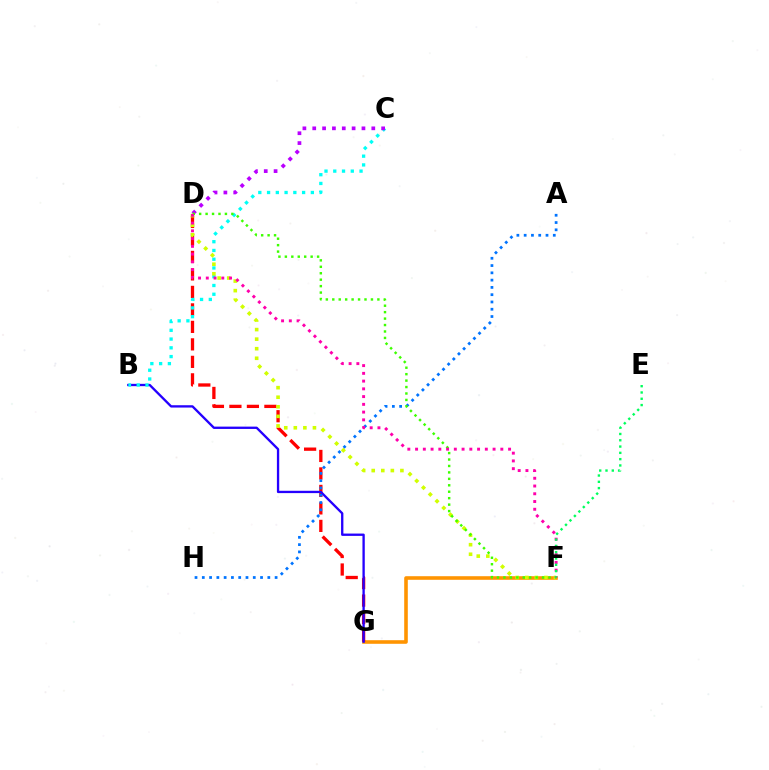{('F', 'G'): [{'color': '#ff9400', 'line_style': 'solid', 'thickness': 2.59}], ('D', 'G'): [{'color': '#ff0000', 'line_style': 'dashed', 'thickness': 2.38}], ('B', 'G'): [{'color': '#2500ff', 'line_style': 'solid', 'thickness': 1.68}], ('A', 'H'): [{'color': '#0074ff', 'line_style': 'dotted', 'thickness': 1.98}], ('B', 'C'): [{'color': '#00fff6', 'line_style': 'dotted', 'thickness': 2.38}], ('C', 'D'): [{'color': '#b900ff', 'line_style': 'dotted', 'thickness': 2.67}], ('D', 'F'): [{'color': '#d1ff00', 'line_style': 'dotted', 'thickness': 2.6}, {'color': '#3dff00', 'line_style': 'dotted', 'thickness': 1.75}, {'color': '#ff00ac', 'line_style': 'dotted', 'thickness': 2.11}], ('E', 'F'): [{'color': '#00ff5c', 'line_style': 'dotted', 'thickness': 1.71}]}